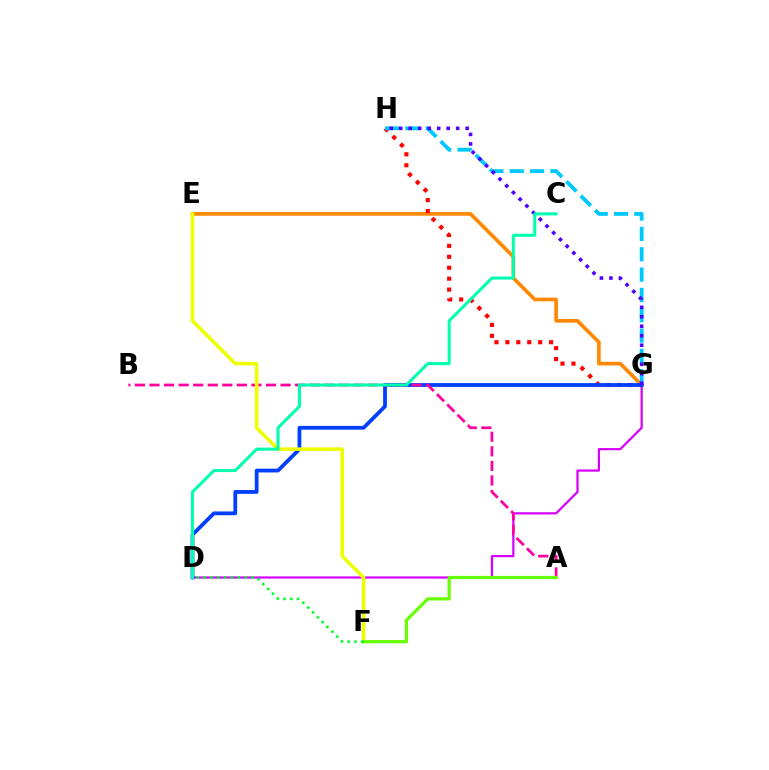{('E', 'G'): [{'color': '#ff8800', 'line_style': 'solid', 'thickness': 2.63}], ('D', 'G'): [{'color': '#d600ff', 'line_style': 'solid', 'thickness': 1.6}, {'color': '#003fff', 'line_style': 'solid', 'thickness': 2.72}], ('G', 'H'): [{'color': '#ff0000', 'line_style': 'dotted', 'thickness': 2.97}, {'color': '#00c7ff', 'line_style': 'dashed', 'thickness': 2.76}, {'color': '#4f00ff', 'line_style': 'dotted', 'thickness': 2.58}], ('A', 'B'): [{'color': '#ff00a0', 'line_style': 'dashed', 'thickness': 1.98}], ('E', 'F'): [{'color': '#eeff00', 'line_style': 'solid', 'thickness': 2.56}], ('A', 'F'): [{'color': '#66ff00', 'line_style': 'solid', 'thickness': 2.31}], ('C', 'D'): [{'color': '#00ffaf', 'line_style': 'solid', 'thickness': 2.19}], ('D', 'F'): [{'color': '#00ff27', 'line_style': 'dotted', 'thickness': 1.85}]}